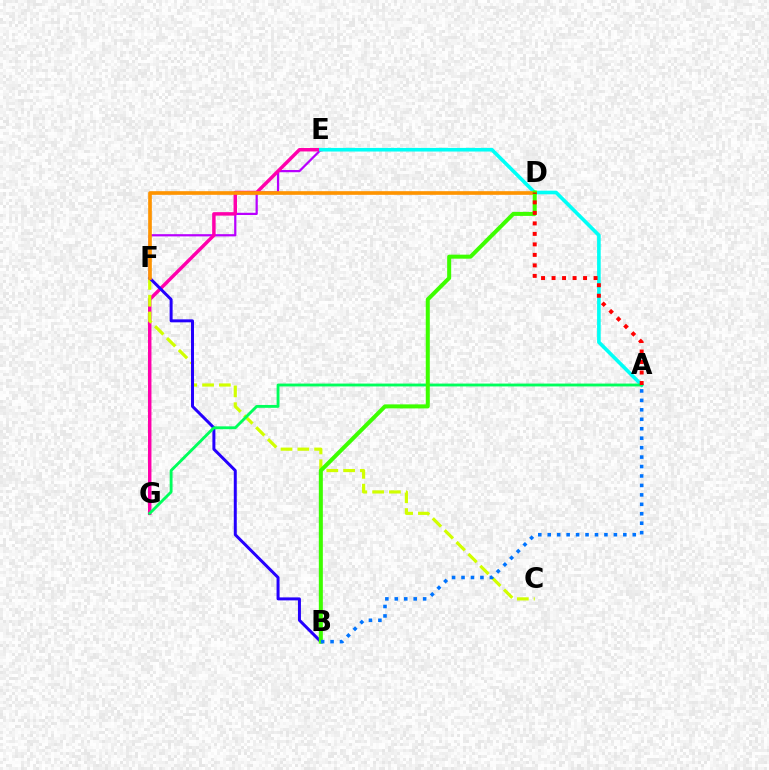{('E', 'F'): [{'color': '#b900ff', 'line_style': 'solid', 'thickness': 1.6}], ('E', 'G'): [{'color': '#ff00ac', 'line_style': 'solid', 'thickness': 2.49}], ('C', 'F'): [{'color': '#d1ff00', 'line_style': 'dashed', 'thickness': 2.28}], ('A', 'E'): [{'color': '#00fff6', 'line_style': 'solid', 'thickness': 2.61}], ('B', 'F'): [{'color': '#2500ff', 'line_style': 'solid', 'thickness': 2.15}], ('A', 'G'): [{'color': '#00ff5c', 'line_style': 'solid', 'thickness': 2.06}], ('D', 'F'): [{'color': '#ff9400', 'line_style': 'solid', 'thickness': 2.63}], ('B', 'D'): [{'color': '#3dff00', 'line_style': 'solid', 'thickness': 2.9}], ('A', 'B'): [{'color': '#0074ff', 'line_style': 'dotted', 'thickness': 2.57}], ('A', 'D'): [{'color': '#ff0000', 'line_style': 'dotted', 'thickness': 2.85}]}